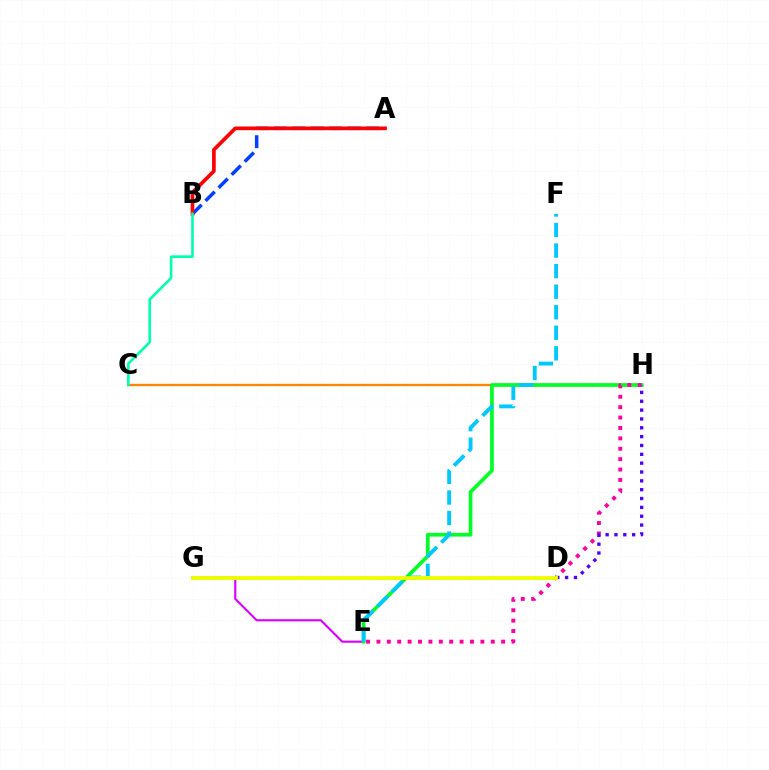{('C', 'H'): [{'color': '#ff8800', 'line_style': 'solid', 'thickness': 1.7}], ('A', 'B'): [{'color': '#003fff', 'line_style': 'dashed', 'thickness': 2.51}, {'color': '#ff0000', 'line_style': 'solid', 'thickness': 2.66}], ('D', 'G'): [{'color': '#66ff00', 'line_style': 'solid', 'thickness': 1.99}, {'color': '#eeff00', 'line_style': 'solid', 'thickness': 2.79}], ('E', 'G'): [{'color': '#d600ff', 'line_style': 'solid', 'thickness': 1.54}], ('E', 'H'): [{'color': '#00ff27', 'line_style': 'solid', 'thickness': 2.67}, {'color': '#ff00a0', 'line_style': 'dotted', 'thickness': 2.82}], ('E', 'F'): [{'color': '#00c7ff', 'line_style': 'dashed', 'thickness': 2.79}], ('B', 'C'): [{'color': '#00ffaf', 'line_style': 'solid', 'thickness': 1.91}], ('D', 'H'): [{'color': '#4f00ff', 'line_style': 'dotted', 'thickness': 2.4}]}